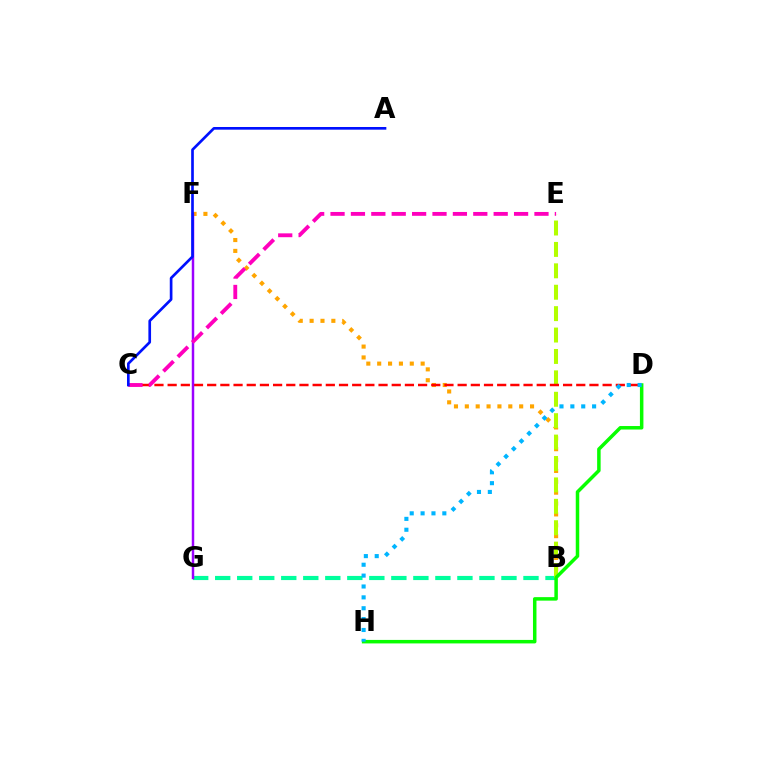{('B', 'F'): [{'color': '#ffa500', 'line_style': 'dotted', 'thickness': 2.95}], ('B', 'G'): [{'color': '#00ff9d', 'line_style': 'dashed', 'thickness': 2.99}], ('B', 'E'): [{'color': '#b3ff00', 'line_style': 'dashed', 'thickness': 2.91}], ('C', 'D'): [{'color': '#ff0000', 'line_style': 'dashed', 'thickness': 1.79}], ('D', 'H'): [{'color': '#08ff00', 'line_style': 'solid', 'thickness': 2.52}, {'color': '#00b5ff', 'line_style': 'dotted', 'thickness': 2.95}], ('F', 'G'): [{'color': '#9b00ff', 'line_style': 'solid', 'thickness': 1.78}], ('C', 'E'): [{'color': '#ff00bd', 'line_style': 'dashed', 'thickness': 2.77}], ('A', 'C'): [{'color': '#0010ff', 'line_style': 'solid', 'thickness': 1.93}]}